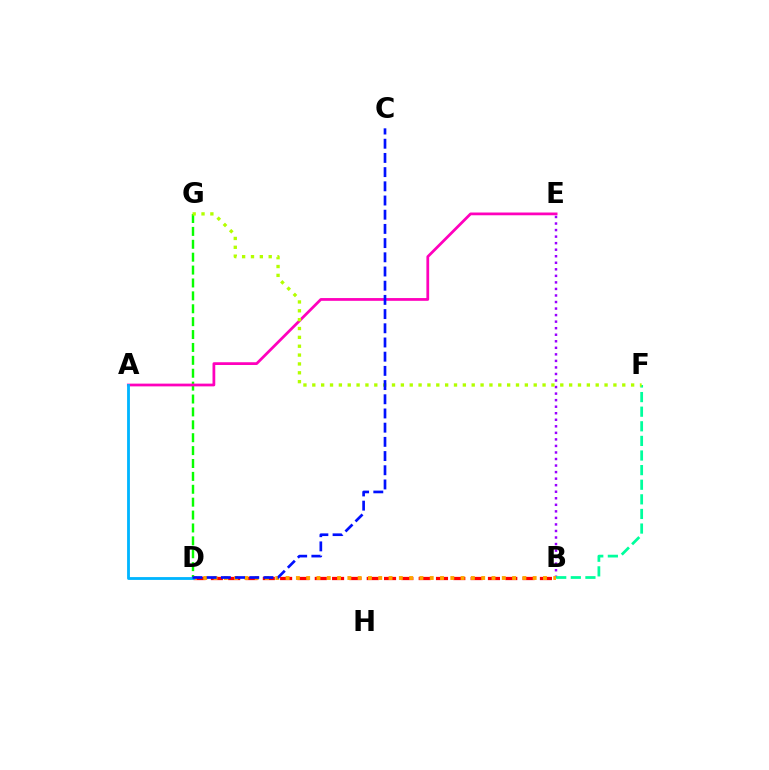{('B', 'D'): [{'color': '#ff0000', 'line_style': 'dashed', 'thickness': 2.35}, {'color': '#ffa500', 'line_style': 'dotted', 'thickness': 2.8}], ('D', 'G'): [{'color': '#08ff00', 'line_style': 'dashed', 'thickness': 1.75}], ('A', 'E'): [{'color': '#ff00bd', 'line_style': 'solid', 'thickness': 1.98}], ('B', 'E'): [{'color': '#9b00ff', 'line_style': 'dotted', 'thickness': 1.78}], ('A', 'D'): [{'color': '#00b5ff', 'line_style': 'solid', 'thickness': 2.03}], ('B', 'F'): [{'color': '#00ff9d', 'line_style': 'dashed', 'thickness': 1.98}], ('F', 'G'): [{'color': '#b3ff00', 'line_style': 'dotted', 'thickness': 2.41}], ('C', 'D'): [{'color': '#0010ff', 'line_style': 'dashed', 'thickness': 1.93}]}